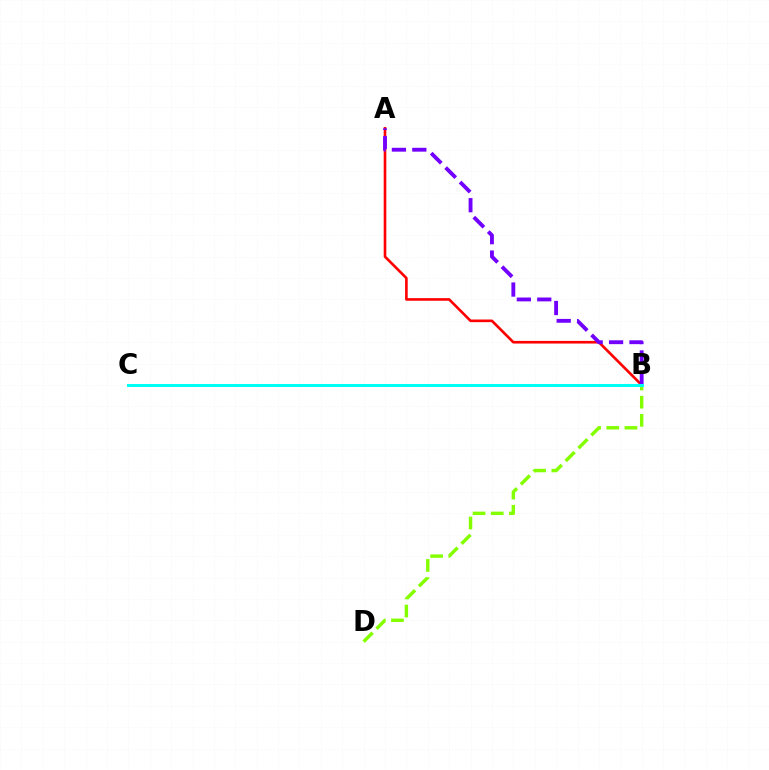{('B', 'D'): [{'color': '#84ff00', 'line_style': 'dashed', 'thickness': 2.47}], ('A', 'B'): [{'color': '#ff0000', 'line_style': 'solid', 'thickness': 1.9}, {'color': '#7200ff', 'line_style': 'dashed', 'thickness': 2.77}], ('B', 'C'): [{'color': '#00fff6', 'line_style': 'solid', 'thickness': 2.18}]}